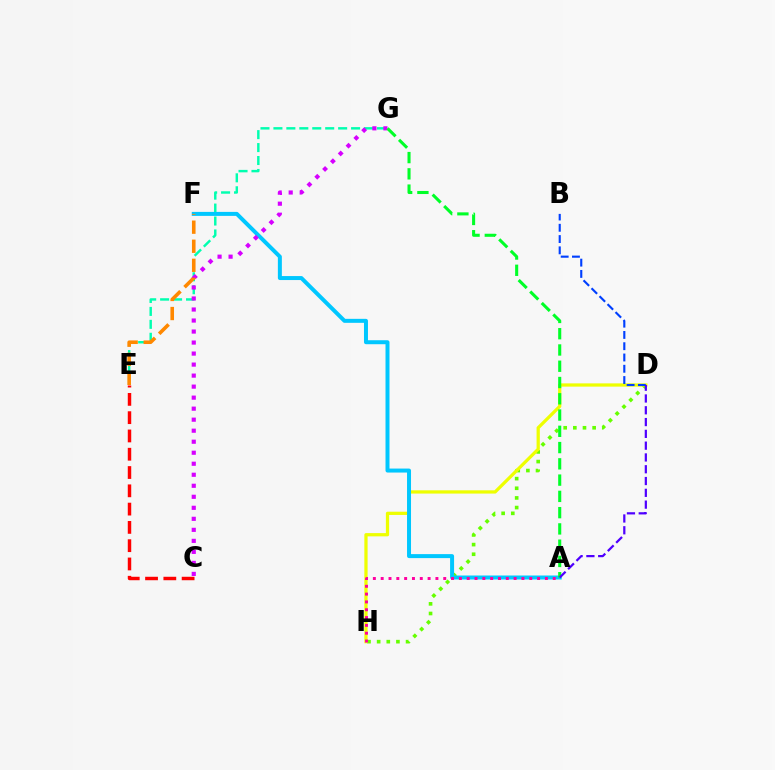{('D', 'H'): [{'color': '#66ff00', 'line_style': 'dotted', 'thickness': 2.62}, {'color': '#eeff00', 'line_style': 'solid', 'thickness': 2.34}], ('E', 'G'): [{'color': '#00ffaf', 'line_style': 'dashed', 'thickness': 1.76}], ('C', 'E'): [{'color': '#ff0000', 'line_style': 'dashed', 'thickness': 2.48}], ('A', 'F'): [{'color': '#00c7ff', 'line_style': 'solid', 'thickness': 2.87}], ('C', 'G'): [{'color': '#d600ff', 'line_style': 'dotted', 'thickness': 2.99}], ('A', 'G'): [{'color': '#00ff27', 'line_style': 'dashed', 'thickness': 2.21}], ('A', 'H'): [{'color': '#ff00a0', 'line_style': 'dotted', 'thickness': 2.12}], ('B', 'D'): [{'color': '#003fff', 'line_style': 'dashed', 'thickness': 1.53}], ('E', 'F'): [{'color': '#ff8800', 'line_style': 'dashed', 'thickness': 2.59}], ('A', 'D'): [{'color': '#4f00ff', 'line_style': 'dashed', 'thickness': 1.6}]}